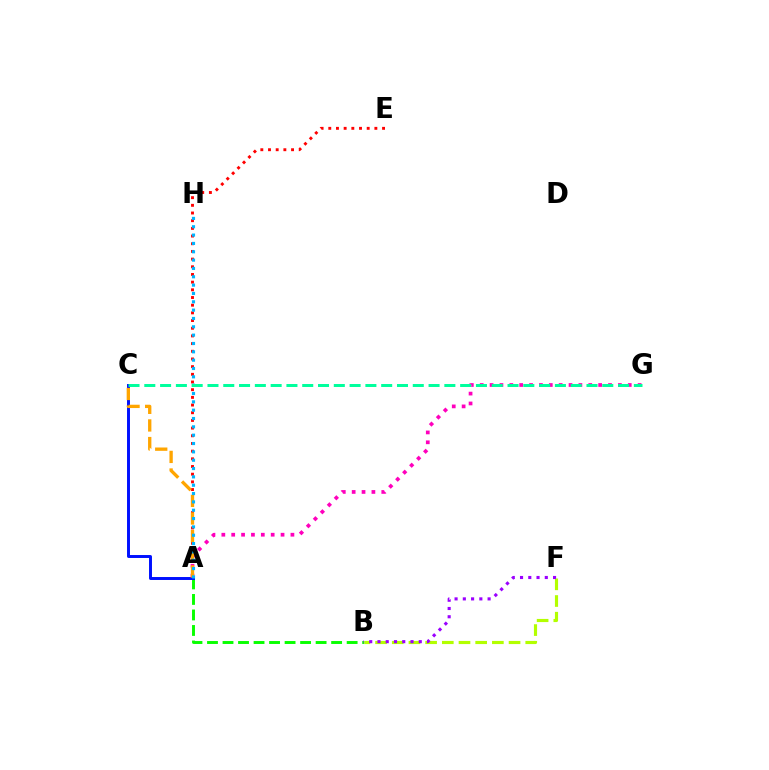{('A', 'E'): [{'color': '#ff0000', 'line_style': 'dotted', 'thickness': 2.09}], ('A', 'B'): [{'color': '#08ff00', 'line_style': 'dashed', 'thickness': 2.11}], ('A', 'C'): [{'color': '#0010ff', 'line_style': 'solid', 'thickness': 2.13}, {'color': '#ffa500', 'line_style': 'dashed', 'thickness': 2.39}], ('A', 'G'): [{'color': '#ff00bd', 'line_style': 'dotted', 'thickness': 2.68}], ('B', 'F'): [{'color': '#b3ff00', 'line_style': 'dashed', 'thickness': 2.27}, {'color': '#9b00ff', 'line_style': 'dotted', 'thickness': 2.24}], ('A', 'H'): [{'color': '#00b5ff', 'line_style': 'dotted', 'thickness': 2.27}], ('C', 'G'): [{'color': '#00ff9d', 'line_style': 'dashed', 'thickness': 2.15}]}